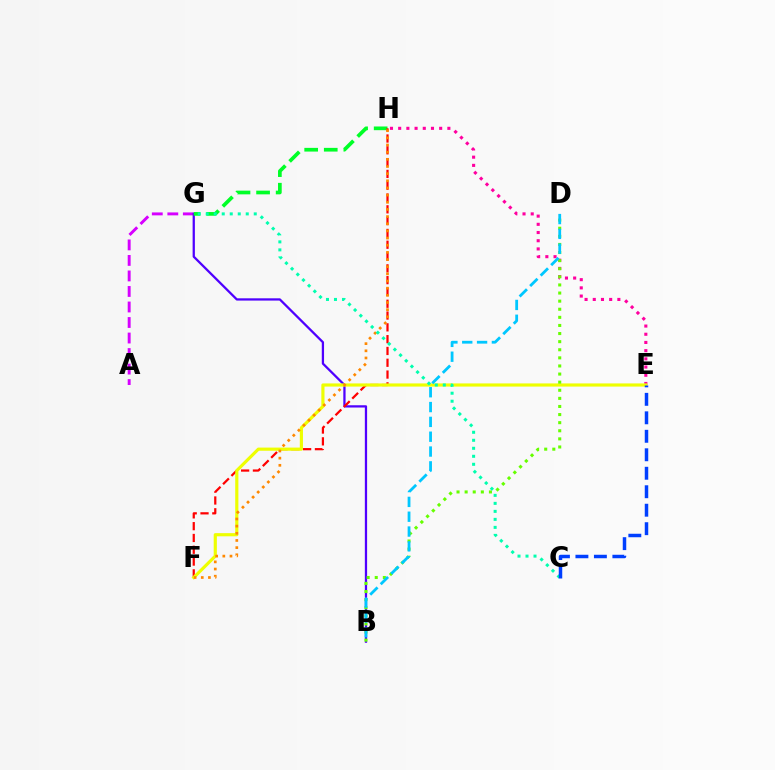{('A', 'G'): [{'color': '#d600ff', 'line_style': 'dashed', 'thickness': 2.11}], ('E', 'H'): [{'color': '#ff00a0', 'line_style': 'dotted', 'thickness': 2.23}], ('B', 'G'): [{'color': '#4f00ff', 'line_style': 'solid', 'thickness': 1.63}], ('G', 'H'): [{'color': '#00ff27', 'line_style': 'dashed', 'thickness': 2.66}], ('F', 'H'): [{'color': '#ff0000', 'line_style': 'dashed', 'thickness': 1.6}, {'color': '#ff8800', 'line_style': 'dotted', 'thickness': 1.95}], ('E', 'F'): [{'color': '#eeff00', 'line_style': 'solid', 'thickness': 2.28}], ('B', 'D'): [{'color': '#66ff00', 'line_style': 'dotted', 'thickness': 2.2}, {'color': '#00c7ff', 'line_style': 'dashed', 'thickness': 2.01}], ('C', 'G'): [{'color': '#00ffaf', 'line_style': 'dotted', 'thickness': 2.17}], ('C', 'E'): [{'color': '#003fff', 'line_style': 'dashed', 'thickness': 2.51}]}